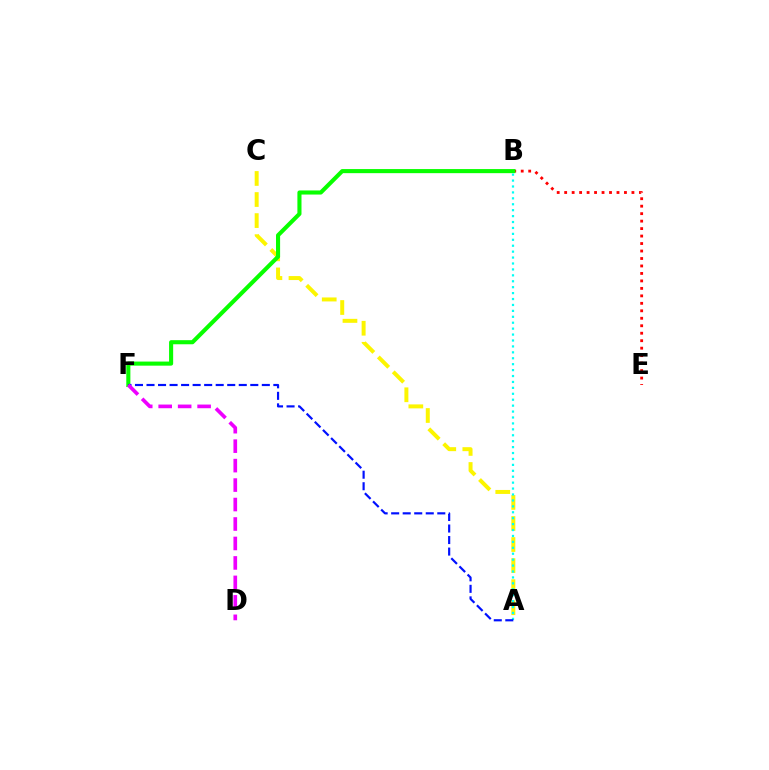{('A', 'C'): [{'color': '#fcf500', 'line_style': 'dashed', 'thickness': 2.86}], ('B', 'E'): [{'color': '#ff0000', 'line_style': 'dotted', 'thickness': 2.03}], ('B', 'F'): [{'color': '#08ff00', 'line_style': 'solid', 'thickness': 2.95}], ('A', 'B'): [{'color': '#00fff6', 'line_style': 'dotted', 'thickness': 1.61}], ('A', 'F'): [{'color': '#0010ff', 'line_style': 'dashed', 'thickness': 1.57}], ('D', 'F'): [{'color': '#ee00ff', 'line_style': 'dashed', 'thickness': 2.64}]}